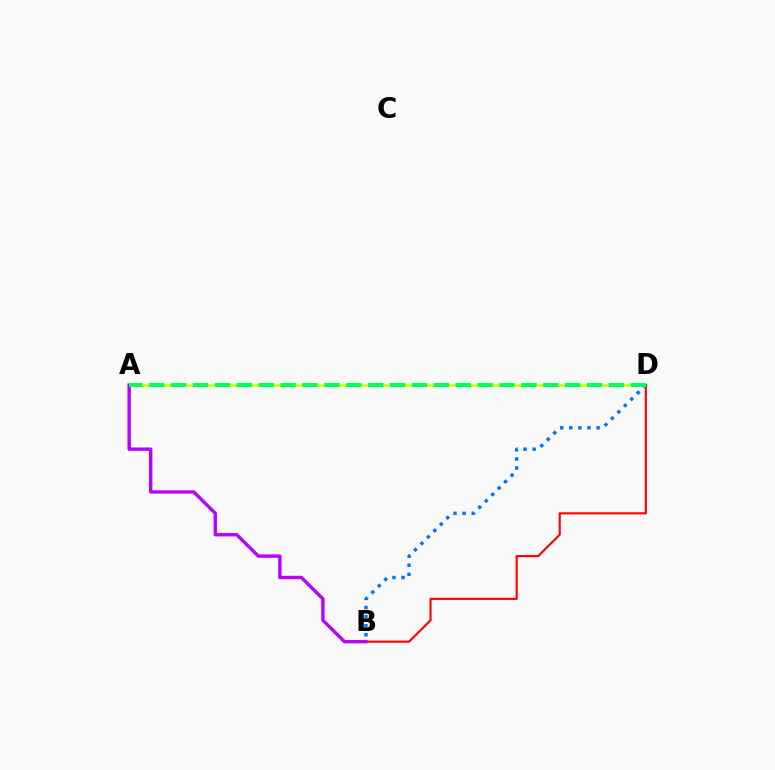{('A', 'D'): [{'color': '#d1ff00', 'line_style': 'solid', 'thickness': 1.9}, {'color': '#00ff5c', 'line_style': 'dashed', 'thickness': 2.97}], ('B', 'D'): [{'color': '#ff0000', 'line_style': 'solid', 'thickness': 1.53}, {'color': '#0074ff', 'line_style': 'dotted', 'thickness': 2.47}], ('A', 'B'): [{'color': '#b900ff', 'line_style': 'solid', 'thickness': 2.44}]}